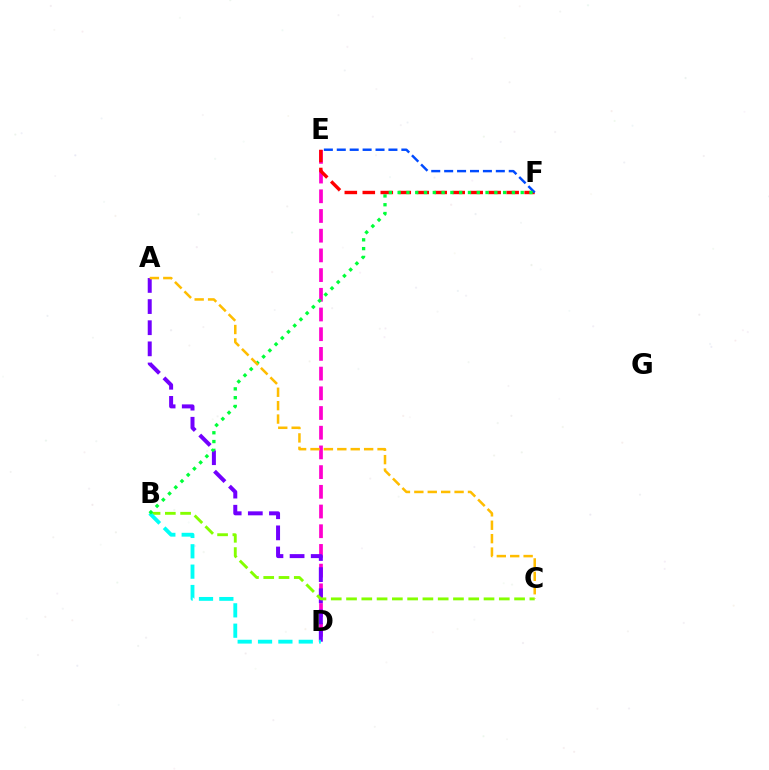{('D', 'E'): [{'color': '#ff00cf', 'line_style': 'dashed', 'thickness': 2.68}], ('A', 'D'): [{'color': '#7200ff', 'line_style': 'dashed', 'thickness': 2.87}], ('E', 'F'): [{'color': '#ff0000', 'line_style': 'dashed', 'thickness': 2.44}, {'color': '#004bff', 'line_style': 'dashed', 'thickness': 1.75}], ('B', 'C'): [{'color': '#84ff00', 'line_style': 'dashed', 'thickness': 2.08}], ('B', 'D'): [{'color': '#00fff6', 'line_style': 'dashed', 'thickness': 2.77}], ('B', 'F'): [{'color': '#00ff39', 'line_style': 'dotted', 'thickness': 2.39}], ('A', 'C'): [{'color': '#ffbd00', 'line_style': 'dashed', 'thickness': 1.82}]}